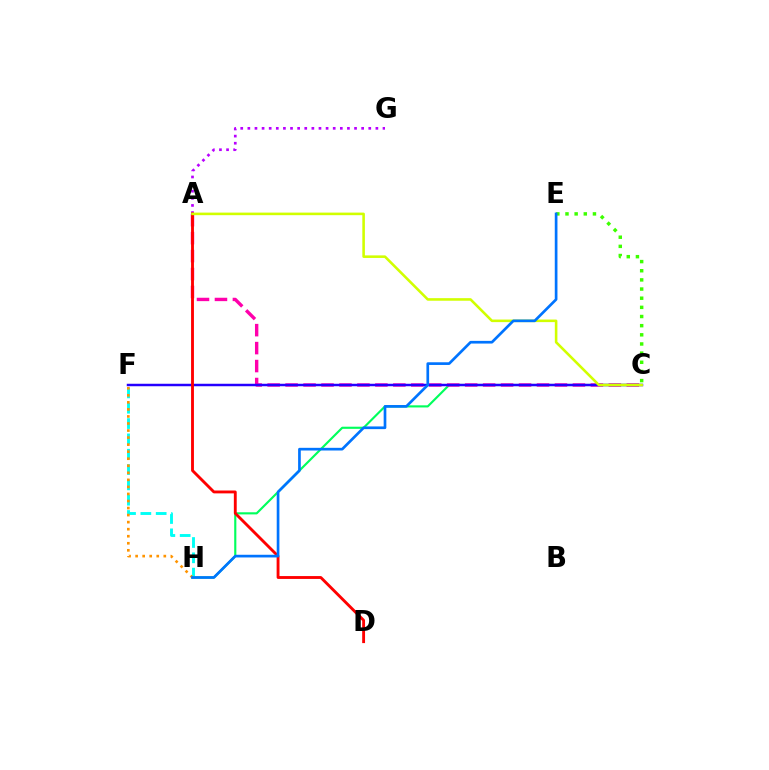{('C', 'H'): [{'color': '#00ff5c', 'line_style': 'solid', 'thickness': 1.54}], ('A', 'G'): [{'color': '#b900ff', 'line_style': 'dotted', 'thickness': 1.93}], ('C', 'E'): [{'color': '#3dff00', 'line_style': 'dotted', 'thickness': 2.49}], ('A', 'C'): [{'color': '#ff00ac', 'line_style': 'dashed', 'thickness': 2.44}, {'color': '#d1ff00', 'line_style': 'solid', 'thickness': 1.86}], ('C', 'F'): [{'color': '#2500ff', 'line_style': 'solid', 'thickness': 1.78}], ('A', 'D'): [{'color': '#ff0000', 'line_style': 'solid', 'thickness': 2.06}], ('F', 'H'): [{'color': '#00fff6', 'line_style': 'dashed', 'thickness': 2.08}, {'color': '#ff9400', 'line_style': 'dotted', 'thickness': 1.91}], ('E', 'H'): [{'color': '#0074ff', 'line_style': 'solid', 'thickness': 1.93}]}